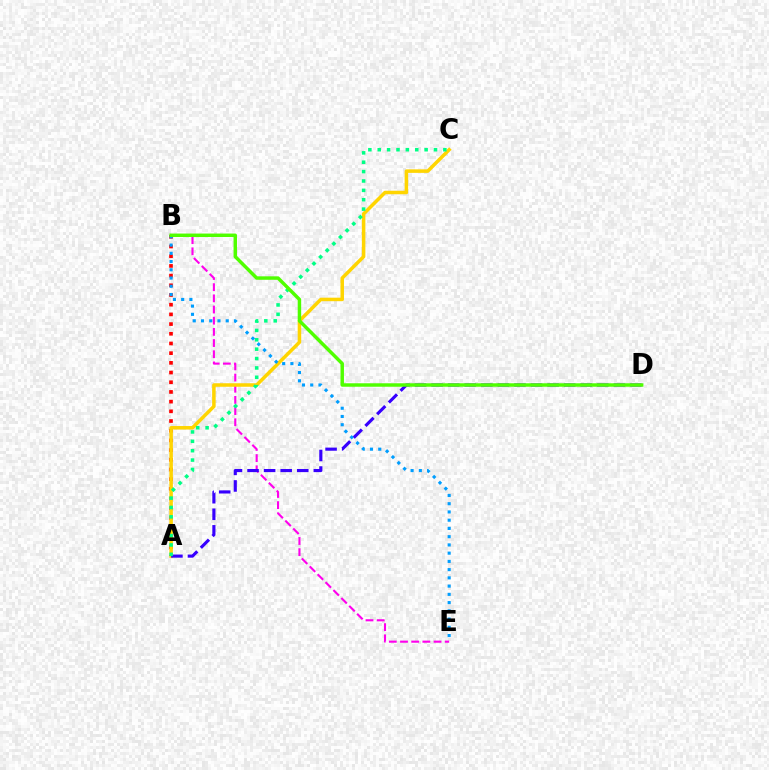{('A', 'B'): [{'color': '#ff0000', 'line_style': 'dotted', 'thickness': 2.63}], ('B', 'E'): [{'color': '#ff00ed', 'line_style': 'dashed', 'thickness': 1.52}, {'color': '#009eff', 'line_style': 'dotted', 'thickness': 2.24}], ('A', 'C'): [{'color': '#ffd500', 'line_style': 'solid', 'thickness': 2.53}, {'color': '#00ff86', 'line_style': 'dotted', 'thickness': 2.55}], ('A', 'D'): [{'color': '#3700ff', 'line_style': 'dashed', 'thickness': 2.25}], ('B', 'D'): [{'color': '#4fff00', 'line_style': 'solid', 'thickness': 2.49}]}